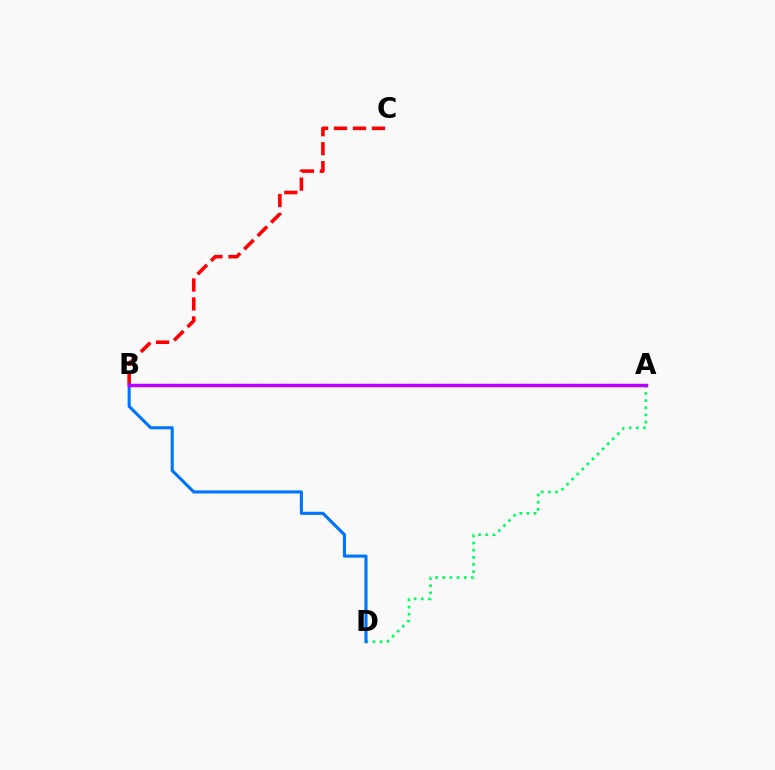{('A', 'D'): [{'color': '#00ff5c', 'line_style': 'dotted', 'thickness': 1.94}], ('B', 'C'): [{'color': '#ff0000', 'line_style': 'dashed', 'thickness': 2.58}], ('A', 'B'): [{'color': '#d1ff00', 'line_style': 'dotted', 'thickness': 1.6}, {'color': '#b900ff', 'line_style': 'solid', 'thickness': 2.49}], ('B', 'D'): [{'color': '#0074ff', 'line_style': 'solid', 'thickness': 2.23}]}